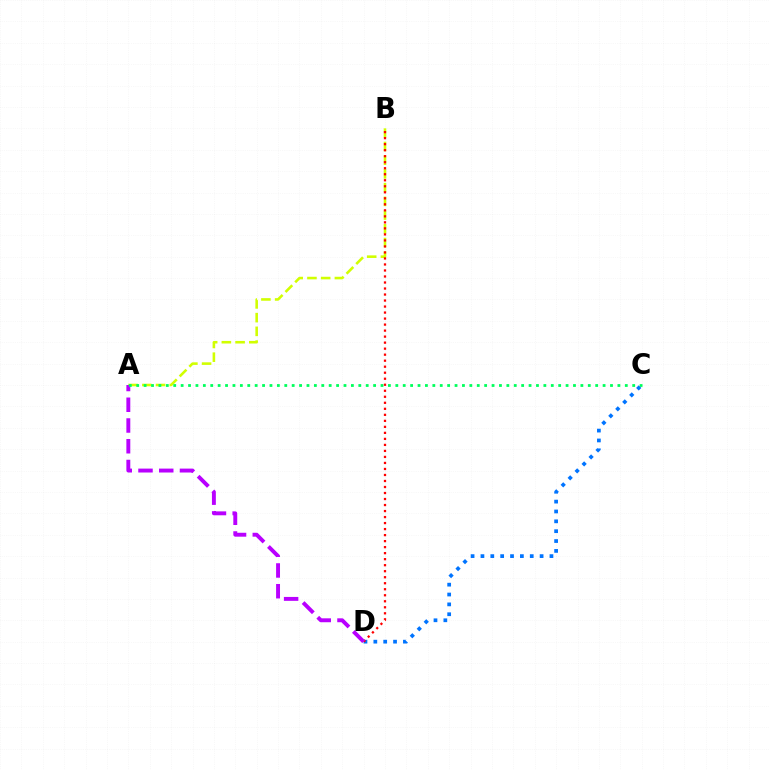{('A', 'B'): [{'color': '#d1ff00', 'line_style': 'dashed', 'thickness': 1.86}], ('C', 'D'): [{'color': '#0074ff', 'line_style': 'dotted', 'thickness': 2.68}], ('B', 'D'): [{'color': '#ff0000', 'line_style': 'dotted', 'thickness': 1.63}], ('A', 'D'): [{'color': '#b900ff', 'line_style': 'dashed', 'thickness': 2.82}], ('A', 'C'): [{'color': '#00ff5c', 'line_style': 'dotted', 'thickness': 2.01}]}